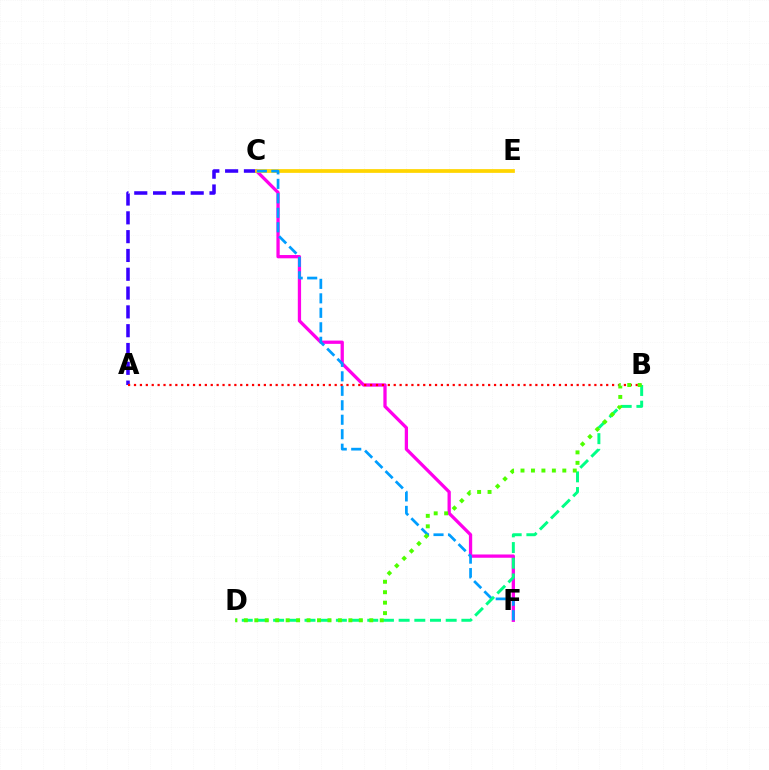{('C', 'F'): [{'color': '#ff00ed', 'line_style': 'solid', 'thickness': 2.36}, {'color': '#009eff', 'line_style': 'dashed', 'thickness': 1.97}], ('A', 'C'): [{'color': '#3700ff', 'line_style': 'dashed', 'thickness': 2.56}], ('C', 'E'): [{'color': '#ffd500', 'line_style': 'solid', 'thickness': 2.69}], ('A', 'B'): [{'color': '#ff0000', 'line_style': 'dotted', 'thickness': 1.6}], ('B', 'D'): [{'color': '#00ff86', 'line_style': 'dashed', 'thickness': 2.13}, {'color': '#4fff00', 'line_style': 'dotted', 'thickness': 2.84}]}